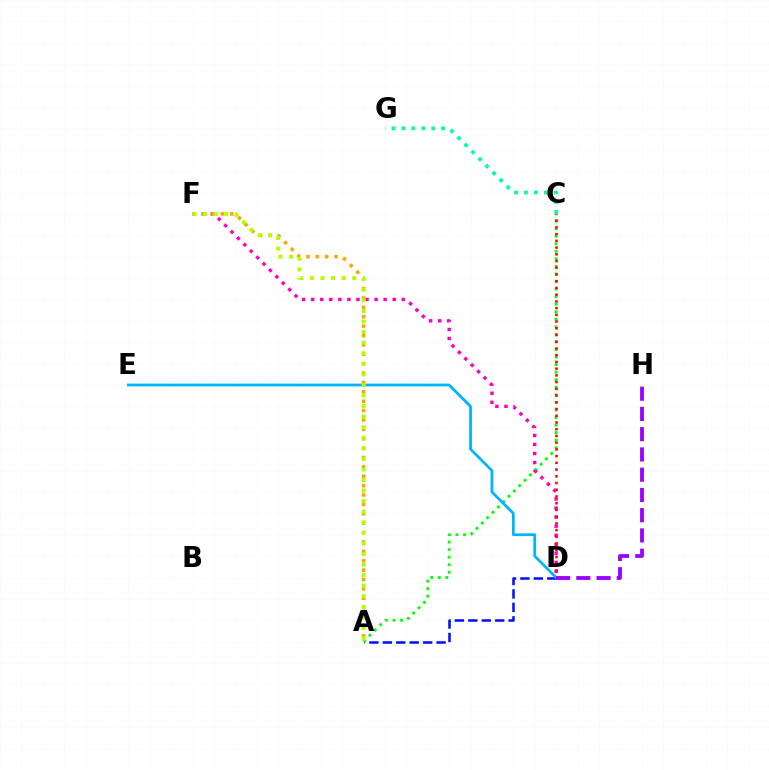{('A', 'C'): [{'color': '#08ff00', 'line_style': 'dotted', 'thickness': 2.05}], ('A', 'D'): [{'color': '#0010ff', 'line_style': 'dashed', 'thickness': 1.83}], ('D', 'F'): [{'color': '#ff00bd', 'line_style': 'dotted', 'thickness': 2.46}], ('C', 'D'): [{'color': '#ff0000', 'line_style': 'dotted', 'thickness': 1.83}], ('A', 'F'): [{'color': '#ffa500', 'line_style': 'dotted', 'thickness': 2.55}, {'color': '#b3ff00', 'line_style': 'dotted', 'thickness': 2.87}], ('C', 'G'): [{'color': '#00ff9d', 'line_style': 'dotted', 'thickness': 2.7}], ('D', 'E'): [{'color': '#00b5ff', 'line_style': 'solid', 'thickness': 1.99}], ('D', 'H'): [{'color': '#9b00ff', 'line_style': 'dashed', 'thickness': 2.75}]}